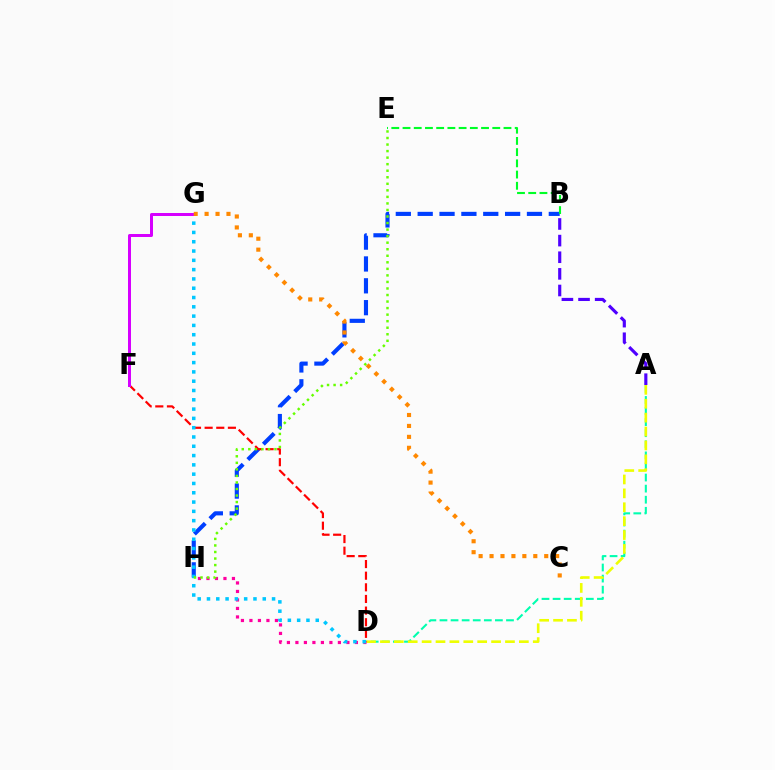{('A', 'D'): [{'color': '#00ffaf', 'line_style': 'dashed', 'thickness': 1.51}, {'color': '#eeff00', 'line_style': 'dashed', 'thickness': 1.89}], ('B', 'H'): [{'color': '#003fff', 'line_style': 'dashed', 'thickness': 2.97}], ('A', 'B'): [{'color': '#4f00ff', 'line_style': 'dashed', 'thickness': 2.26}], ('B', 'E'): [{'color': '#00ff27', 'line_style': 'dashed', 'thickness': 1.52}], ('D', 'F'): [{'color': '#ff0000', 'line_style': 'dashed', 'thickness': 1.58}], ('D', 'H'): [{'color': '#ff00a0', 'line_style': 'dotted', 'thickness': 2.31}], ('D', 'G'): [{'color': '#00c7ff', 'line_style': 'dotted', 'thickness': 2.53}], ('F', 'G'): [{'color': '#d600ff', 'line_style': 'solid', 'thickness': 2.16}], ('E', 'H'): [{'color': '#66ff00', 'line_style': 'dotted', 'thickness': 1.78}], ('C', 'G'): [{'color': '#ff8800', 'line_style': 'dotted', 'thickness': 2.97}]}